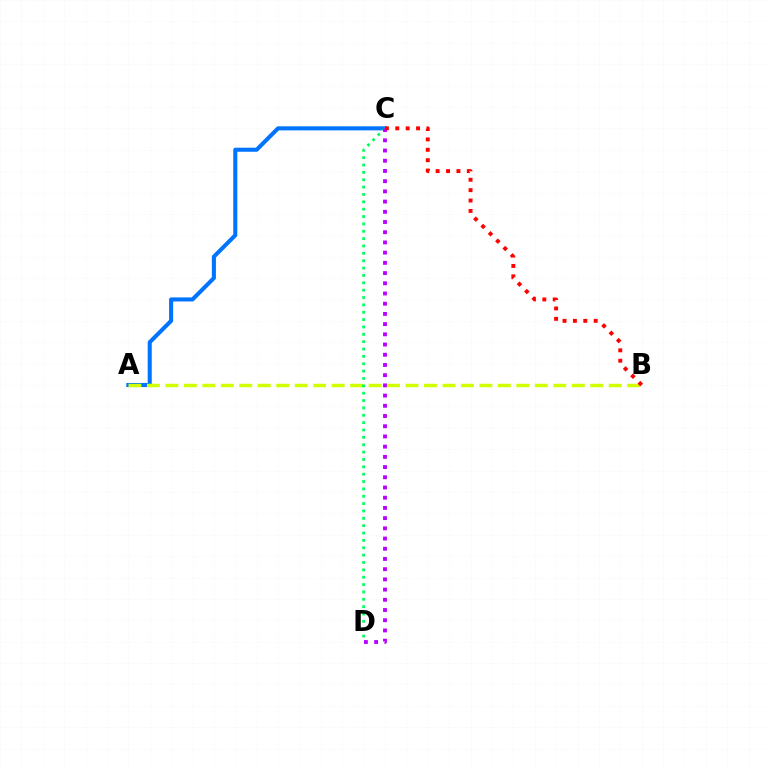{('A', 'C'): [{'color': '#0074ff', 'line_style': 'solid', 'thickness': 2.93}], ('A', 'B'): [{'color': '#d1ff00', 'line_style': 'dashed', 'thickness': 2.51}], ('C', 'D'): [{'color': '#00ff5c', 'line_style': 'dotted', 'thickness': 2.0}, {'color': '#b900ff', 'line_style': 'dotted', 'thickness': 2.77}], ('B', 'C'): [{'color': '#ff0000', 'line_style': 'dotted', 'thickness': 2.82}]}